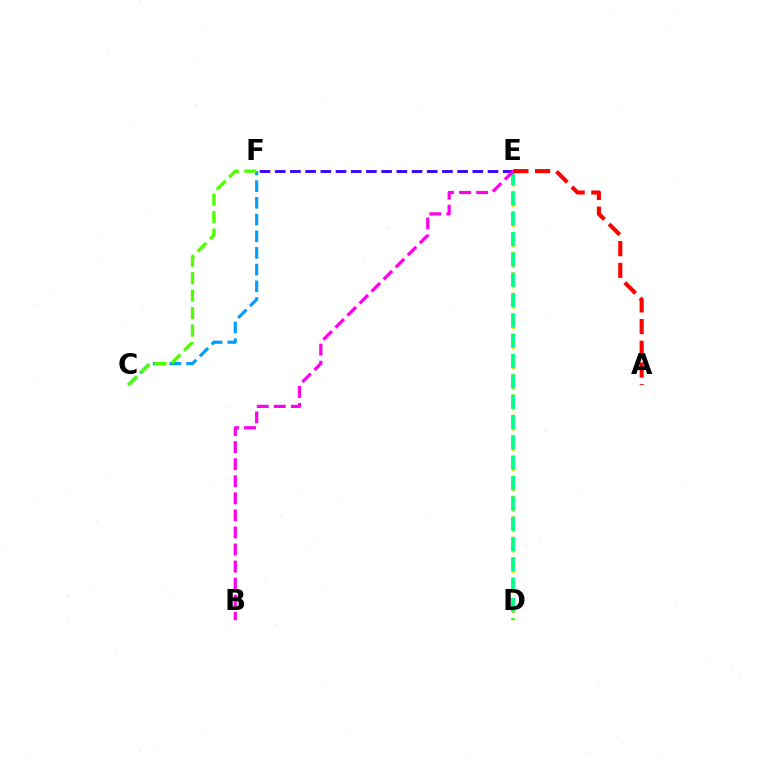{('D', 'E'): [{'color': '#ffd500', 'line_style': 'dotted', 'thickness': 1.84}, {'color': '#00ff86', 'line_style': 'dashed', 'thickness': 2.76}], ('C', 'F'): [{'color': '#009eff', 'line_style': 'dashed', 'thickness': 2.27}, {'color': '#4fff00', 'line_style': 'dashed', 'thickness': 2.37}], ('E', 'F'): [{'color': '#3700ff', 'line_style': 'dashed', 'thickness': 2.06}], ('A', 'E'): [{'color': '#ff0000', 'line_style': 'dashed', 'thickness': 2.95}], ('B', 'E'): [{'color': '#ff00ed', 'line_style': 'dashed', 'thickness': 2.32}]}